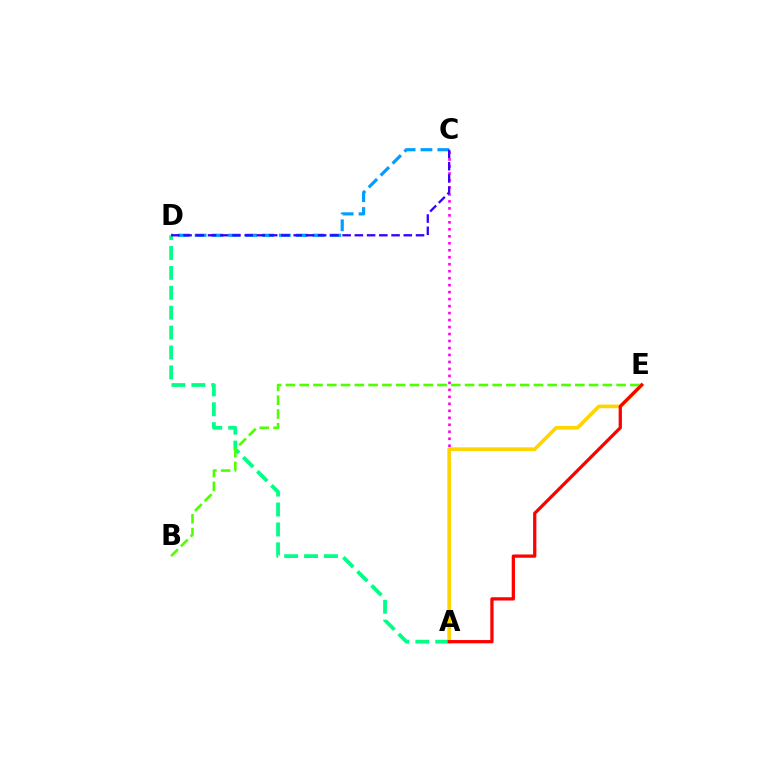{('C', 'D'): [{'color': '#009eff', 'line_style': 'dashed', 'thickness': 2.29}, {'color': '#3700ff', 'line_style': 'dashed', 'thickness': 1.66}], ('A', 'C'): [{'color': '#ff00ed', 'line_style': 'dotted', 'thickness': 1.9}], ('A', 'D'): [{'color': '#00ff86', 'line_style': 'dashed', 'thickness': 2.7}], ('B', 'E'): [{'color': '#4fff00', 'line_style': 'dashed', 'thickness': 1.87}], ('A', 'E'): [{'color': '#ffd500', 'line_style': 'solid', 'thickness': 2.63}, {'color': '#ff0000', 'line_style': 'solid', 'thickness': 2.35}]}